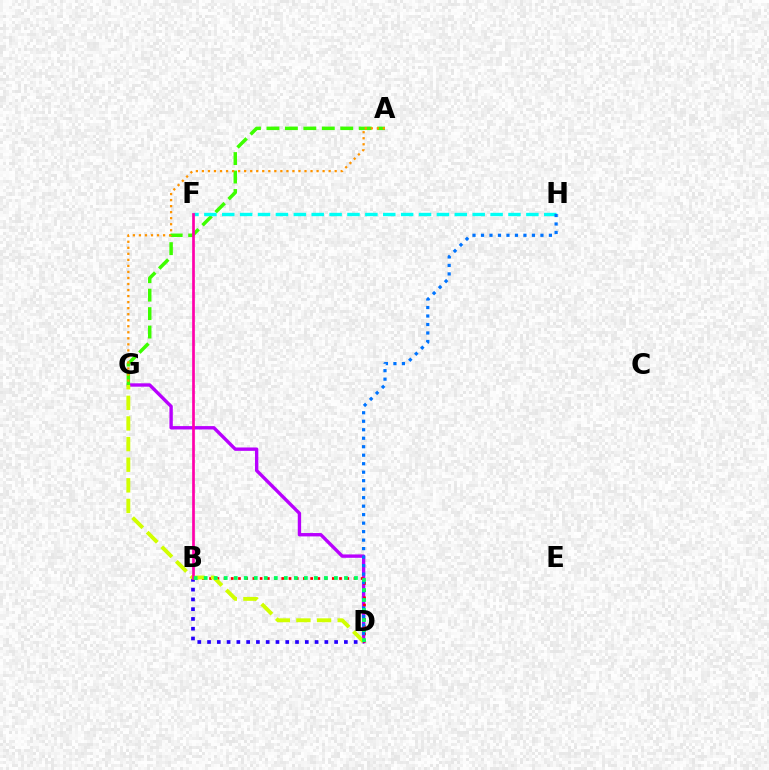{('D', 'G'): [{'color': '#b900ff', 'line_style': 'solid', 'thickness': 2.43}, {'color': '#d1ff00', 'line_style': 'dashed', 'thickness': 2.8}], ('A', 'G'): [{'color': '#3dff00', 'line_style': 'dashed', 'thickness': 2.51}, {'color': '#ff9400', 'line_style': 'dotted', 'thickness': 1.64}], ('B', 'D'): [{'color': '#ff0000', 'line_style': 'dotted', 'thickness': 1.96}, {'color': '#2500ff', 'line_style': 'dotted', 'thickness': 2.66}, {'color': '#00ff5c', 'line_style': 'dotted', 'thickness': 2.72}], ('F', 'H'): [{'color': '#00fff6', 'line_style': 'dashed', 'thickness': 2.43}], ('D', 'H'): [{'color': '#0074ff', 'line_style': 'dotted', 'thickness': 2.31}], ('B', 'F'): [{'color': '#ff00ac', 'line_style': 'solid', 'thickness': 1.95}]}